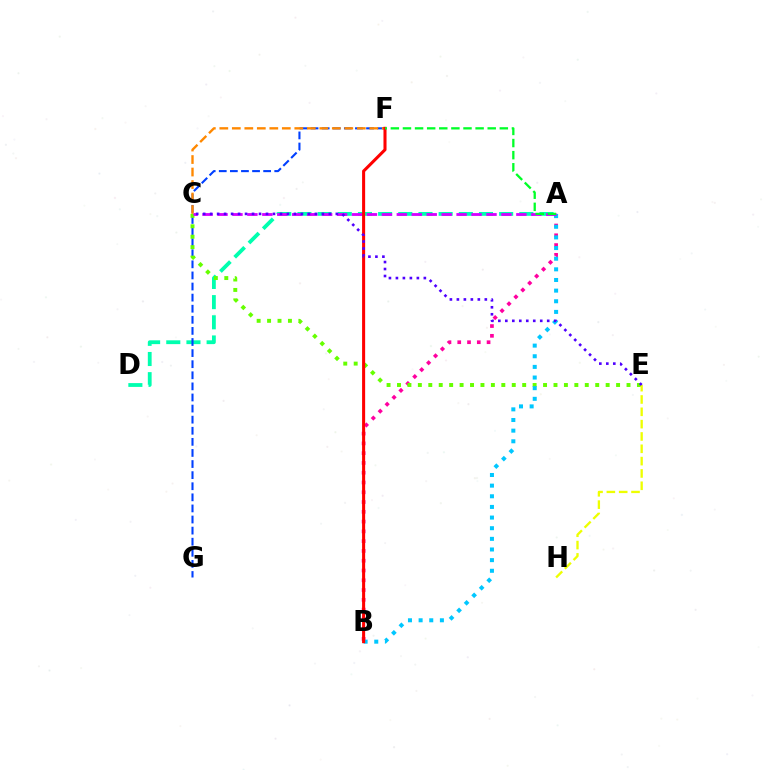{('A', 'D'): [{'color': '#00ffaf', 'line_style': 'dashed', 'thickness': 2.74}], ('A', 'B'): [{'color': '#ff00a0', 'line_style': 'dotted', 'thickness': 2.66}, {'color': '#00c7ff', 'line_style': 'dotted', 'thickness': 2.89}], ('F', 'G'): [{'color': '#003fff', 'line_style': 'dashed', 'thickness': 1.51}], ('C', 'F'): [{'color': '#ff8800', 'line_style': 'dashed', 'thickness': 1.7}], ('C', 'E'): [{'color': '#66ff00', 'line_style': 'dotted', 'thickness': 2.83}, {'color': '#4f00ff', 'line_style': 'dotted', 'thickness': 1.9}], ('A', 'C'): [{'color': '#d600ff', 'line_style': 'dashed', 'thickness': 2.03}], ('B', 'F'): [{'color': '#ff0000', 'line_style': 'solid', 'thickness': 2.2}], ('A', 'F'): [{'color': '#00ff27', 'line_style': 'dashed', 'thickness': 1.64}], ('E', 'H'): [{'color': '#eeff00', 'line_style': 'dashed', 'thickness': 1.67}]}